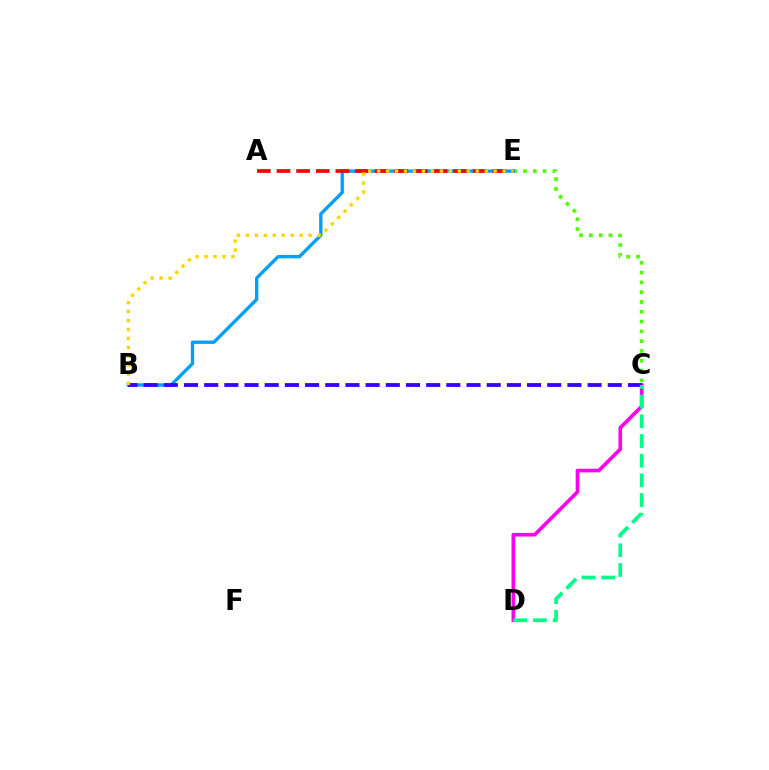{('C', 'E'): [{'color': '#4fff00', 'line_style': 'dotted', 'thickness': 2.66}], ('B', 'E'): [{'color': '#009eff', 'line_style': 'solid', 'thickness': 2.4}, {'color': '#ffd500', 'line_style': 'dotted', 'thickness': 2.44}], ('A', 'E'): [{'color': '#ff0000', 'line_style': 'dashed', 'thickness': 2.67}], ('C', 'D'): [{'color': '#ff00ed', 'line_style': 'solid', 'thickness': 2.62}, {'color': '#00ff86', 'line_style': 'dashed', 'thickness': 2.67}], ('B', 'C'): [{'color': '#3700ff', 'line_style': 'dashed', 'thickness': 2.74}]}